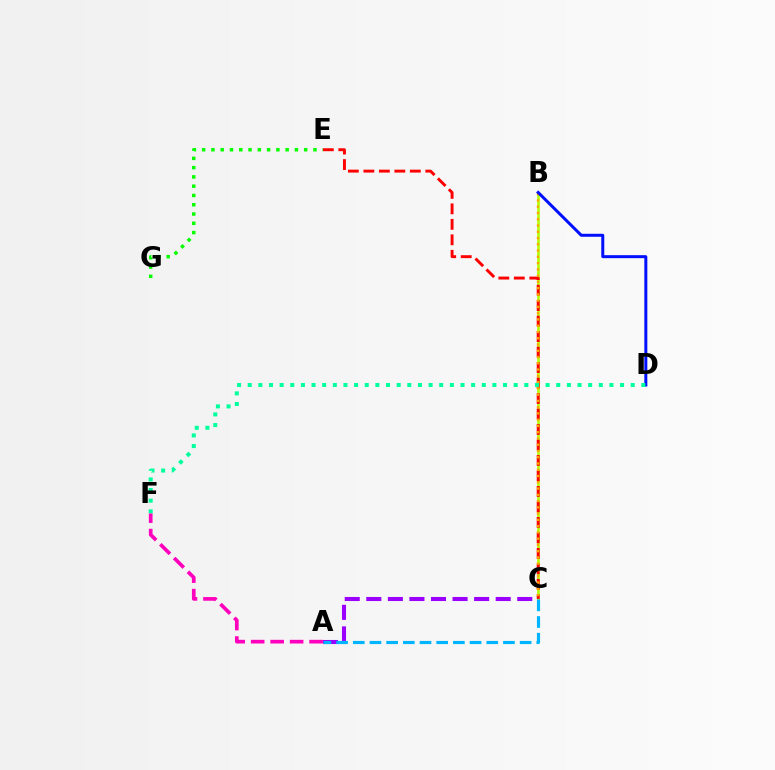{('B', 'C'): [{'color': '#b3ff00', 'line_style': 'solid', 'thickness': 1.89}, {'color': '#ffa500', 'line_style': 'dotted', 'thickness': 1.7}], ('E', 'G'): [{'color': '#08ff00', 'line_style': 'dotted', 'thickness': 2.52}], ('C', 'E'): [{'color': '#ff0000', 'line_style': 'dashed', 'thickness': 2.1}], ('A', 'F'): [{'color': '#ff00bd', 'line_style': 'dashed', 'thickness': 2.65}], ('A', 'C'): [{'color': '#9b00ff', 'line_style': 'dashed', 'thickness': 2.93}, {'color': '#00b5ff', 'line_style': 'dashed', 'thickness': 2.27}], ('B', 'D'): [{'color': '#0010ff', 'line_style': 'solid', 'thickness': 2.16}], ('D', 'F'): [{'color': '#00ff9d', 'line_style': 'dotted', 'thickness': 2.89}]}